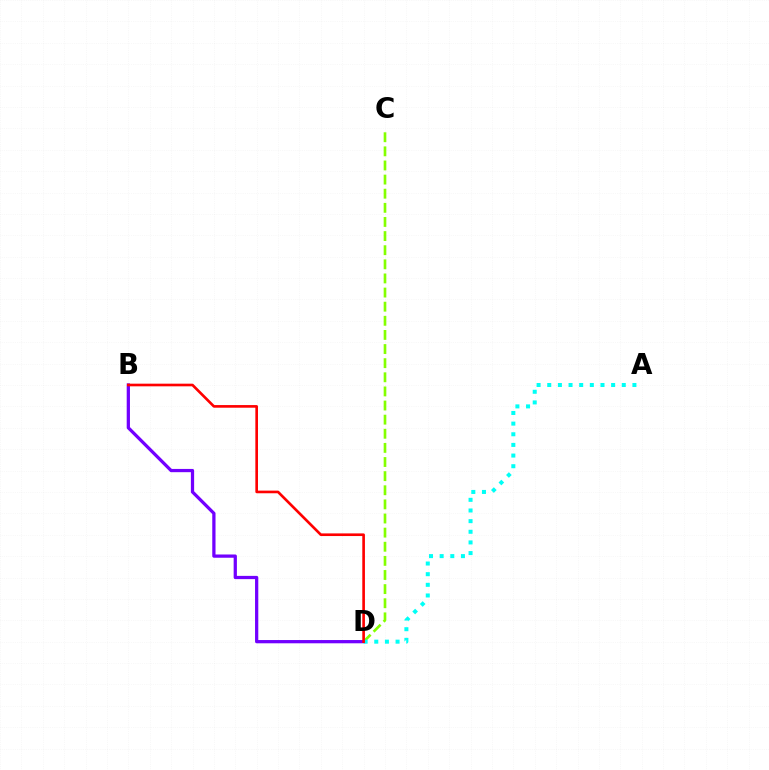{('B', 'D'): [{'color': '#7200ff', 'line_style': 'solid', 'thickness': 2.34}, {'color': '#ff0000', 'line_style': 'solid', 'thickness': 1.91}], ('C', 'D'): [{'color': '#84ff00', 'line_style': 'dashed', 'thickness': 1.92}], ('A', 'D'): [{'color': '#00fff6', 'line_style': 'dotted', 'thickness': 2.89}]}